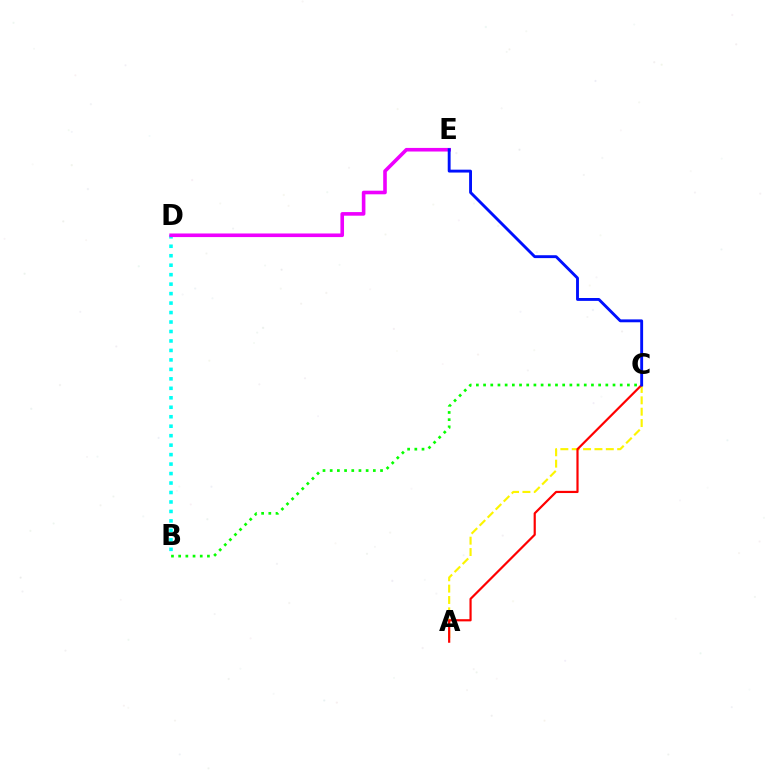{('A', 'C'): [{'color': '#fcf500', 'line_style': 'dashed', 'thickness': 1.54}, {'color': '#ff0000', 'line_style': 'solid', 'thickness': 1.58}], ('B', 'D'): [{'color': '#00fff6', 'line_style': 'dotted', 'thickness': 2.57}], ('D', 'E'): [{'color': '#ee00ff', 'line_style': 'solid', 'thickness': 2.6}], ('B', 'C'): [{'color': '#08ff00', 'line_style': 'dotted', 'thickness': 1.95}], ('C', 'E'): [{'color': '#0010ff', 'line_style': 'solid', 'thickness': 2.07}]}